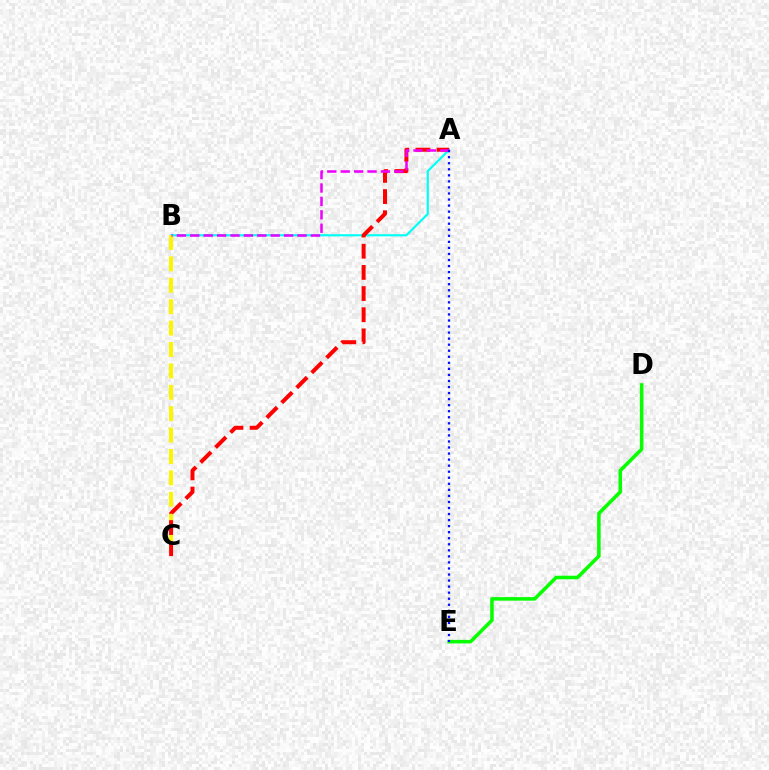{('A', 'B'): [{'color': '#00fff6', 'line_style': 'solid', 'thickness': 1.56}, {'color': '#ee00ff', 'line_style': 'dashed', 'thickness': 1.82}], ('B', 'C'): [{'color': '#fcf500', 'line_style': 'dashed', 'thickness': 2.91}], ('A', 'C'): [{'color': '#ff0000', 'line_style': 'dashed', 'thickness': 2.88}], ('D', 'E'): [{'color': '#08ff00', 'line_style': 'solid', 'thickness': 2.56}], ('A', 'E'): [{'color': '#0010ff', 'line_style': 'dotted', 'thickness': 1.64}]}